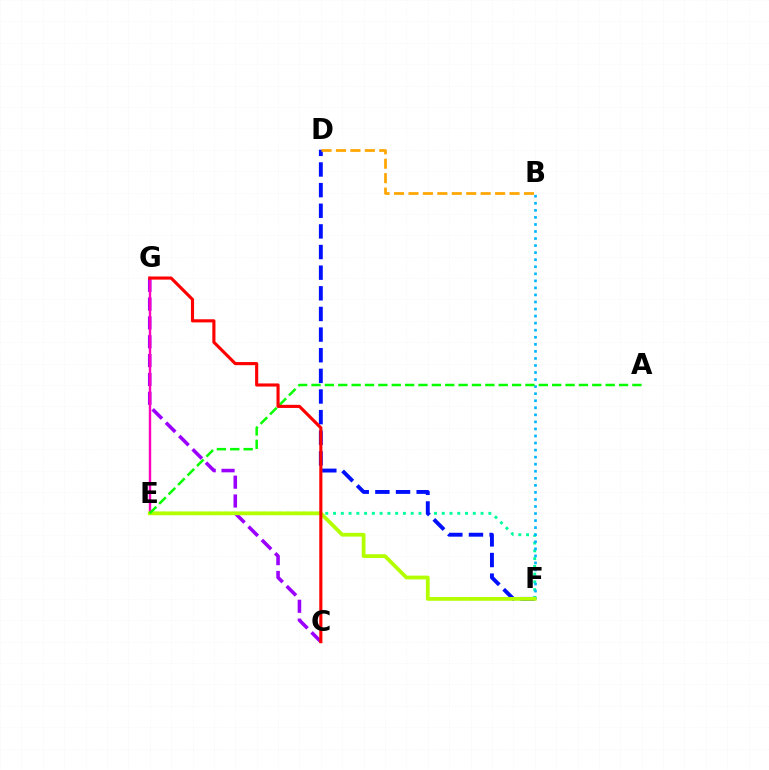{('E', 'F'): [{'color': '#00ff9d', 'line_style': 'dotted', 'thickness': 2.11}, {'color': '#b3ff00', 'line_style': 'solid', 'thickness': 2.72}], ('D', 'F'): [{'color': '#0010ff', 'line_style': 'dashed', 'thickness': 2.8}], ('B', 'F'): [{'color': '#00b5ff', 'line_style': 'dotted', 'thickness': 1.92}], ('C', 'G'): [{'color': '#9b00ff', 'line_style': 'dashed', 'thickness': 2.56}, {'color': '#ff0000', 'line_style': 'solid', 'thickness': 2.25}], ('E', 'G'): [{'color': '#ff00bd', 'line_style': 'solid', 'thickness': 1.74}], ('B', 'D'): [{'color': '#ffa500', 'line_style': 'dashed', 'thickness': 1.96}], ('A', 'E'): [{'color': '#08ff00', 'line_style': 'dashed', 'thickness': 1.82}]}